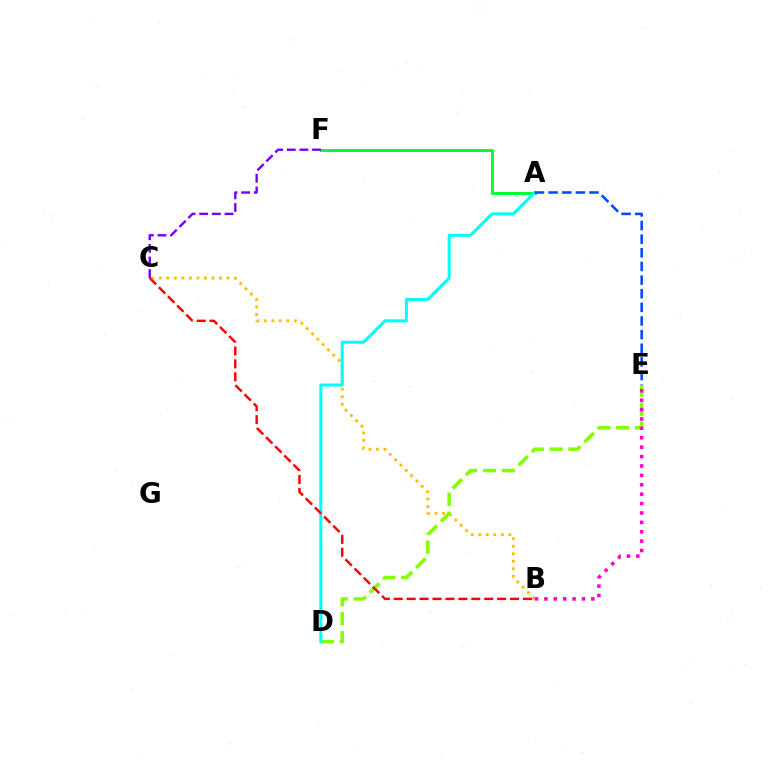{('B', 'C'): [{'color': '#ffbd00', 'line_style': 'dotted', 'thickness': 2.04}, {'color': '#ff0000', 'line_style': 'dashed', 'thickness': 1.76}], ('D', 'E'): [{'color': '#84ff00', 'line_style': 'dashed', 'thickness': 2.56}], ('A', 'F'): [{'color': '#00ff39', 'line_style': 'solid', 'thickness': 2.14}], ('A', 'D'): [{'color': '#00fff6', 'line_style': 'solid', 'thickness': 2.16}], ('C', 'F'): [{'color': '#7200ff', 'line_style': 'dashed', 'thickness': 1.72}], ('A', 'E'): [{'color': '#004bff', 'line_style': 'dashed', 'thickness': 1.85}], ('B', 'E'): [{'color': '#ff00cf', 'line_style': 'dotted', 'thickness': 2.55}]}